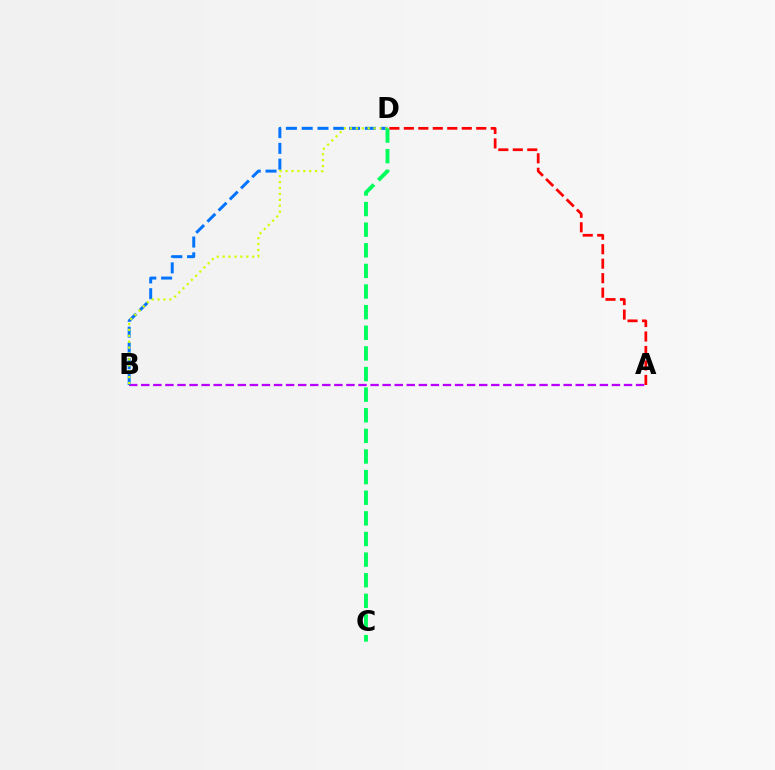{('A', 'B'): [{'color': '#b900ff', 'line_style': 'dashed', 'thickness': 1.64}], ('B', 'D'): [{'color': '#0074ff', 'line_style': 'dashed', 'thickness': 2.14}, {'color': '#d1ff00', 'line_style': 'dotted', 'thickness': 1.61}], ('C', 'D'): [{'color': '#00ff5c', 'line_style': 'dashed', 'thickness': 2.8}], ('A', 'D'): [{'color': '#ff0000', 'line_style': 'dashed', 'thickness': 1.97}]}